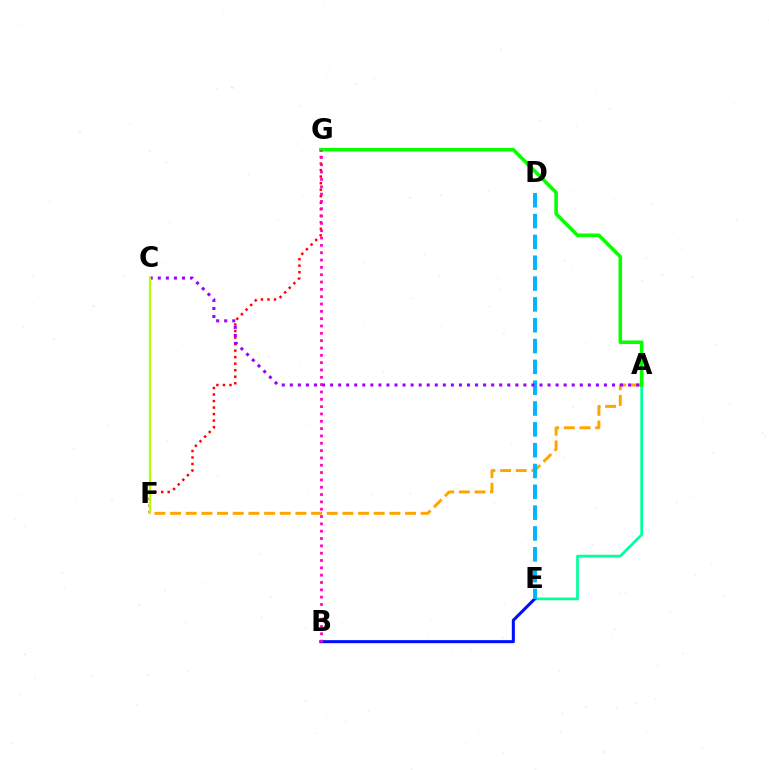{('A', 'F'): [{'color': '#ffa500', 'line_style': 'dashed', 'thickness': 2.13}], ('F', 'G'): [{'color': '#ff0000', 'line_style': 'dotted', 'thickness': 1.77}], ('A', 'E'): [{'color': '#00ff9d', 'line_style': 'solid', 'thickness': 1.95}], ('B', 'E'): [{'color': '#0010ff', 'line_style': 'solid', 'thickness': 2.2}], ('D', 'E'): [{'color': '#00b5ff', 'line_style': 'dashed', 'thickness': 2.83}], ('A', 'G'): [{'color': '#08ff00', 'line_style': 'solid', 'thickness': 2.56}], ('A', 'C'): [{'color': '#9b00ff', 'line_style': 'dotted', 'thickness': 2.19}], ('C', 'F'): [{'color': '#b3ff00', 'line_style': 'solid', 'thickness': 1.64}], ('B', 'G'): [{'color': '#ff00bd', 'line_style': 'dotted', 'thickness': 1.99}]}